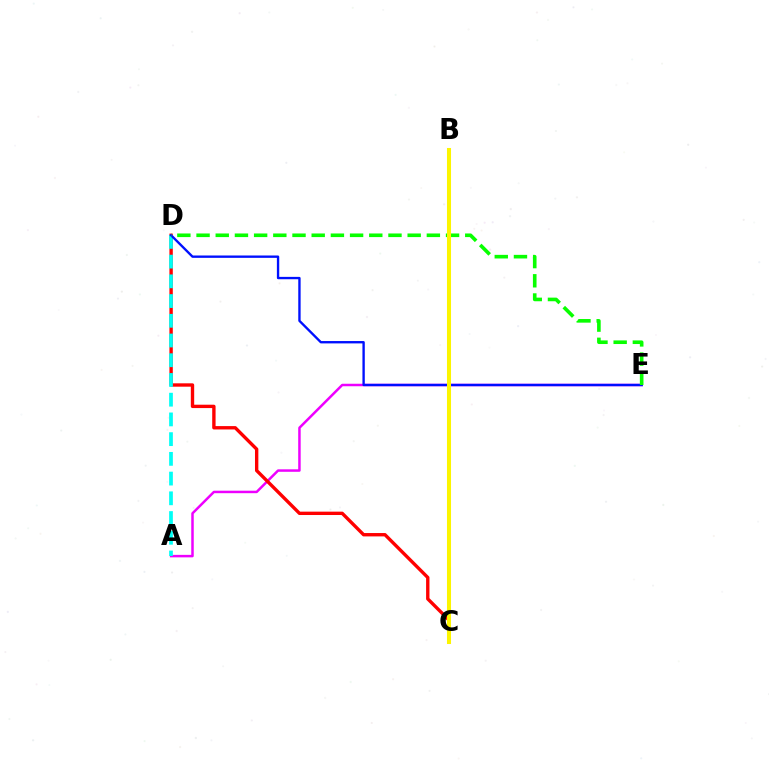{('A', 'E'): [{'color': '#ee00ff', 'line_style': 'solid', 'thickness': 1.79}], ('C', 'D'): [{'color': '#ff0000', 'line_style': 'solid', 'thickness': 2.42}], ('A', 'D'): [{'color': '#00fff6', 'line_style': 'dashed', 'thickness': 2.68}], ('D', 'E'): [{'color': '#0010ff', 'line_style': 'solid', 'thickness': 1.7}, {'color': '#08ff00', 'line_style': 'dashed', 'thickness': 2.61}], ('B', 'C'): [{'color': '#fcf500', 'line_style': 'solid', 'thickness': 2.91}]}